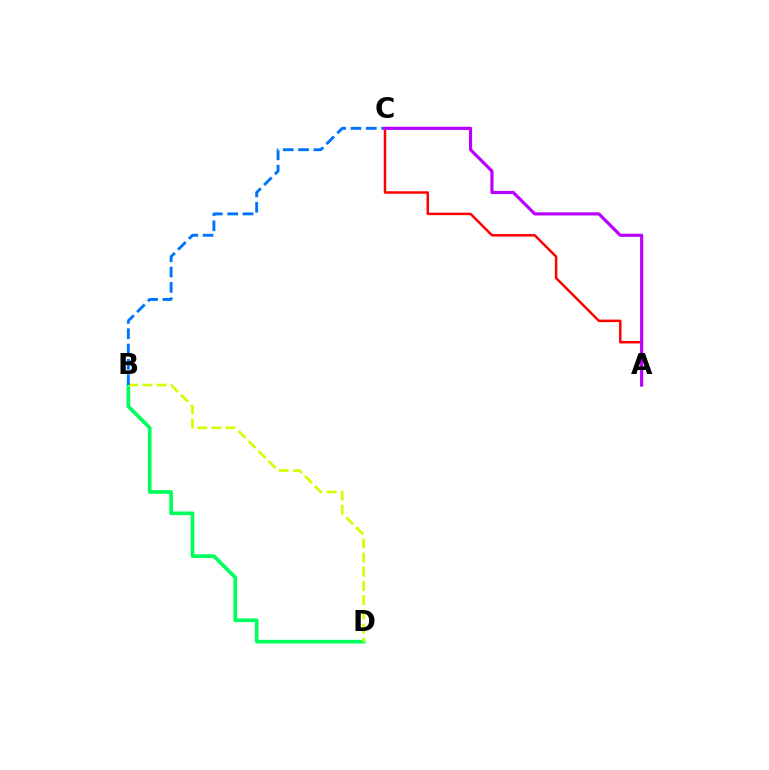{('B', 'D'): [{'color': '#00ff5c', 'line_style': 'solid', 'thickness': 2.64}, {'color': '#d1ff00', 'line_style': 'dashed', 'thickness': 1.93}], ('A', 'C'): [{'color': '#ff0000', 'line_style': 'solid', 'thickness': 1.78}, {'color': '#b900ff', 'line_style': 'solid', 'thickness': 2.27}], ('B', 'C'): [{'color': '#0074ff', 'line_style': 'dashed', 'thickness': 2.08}]}